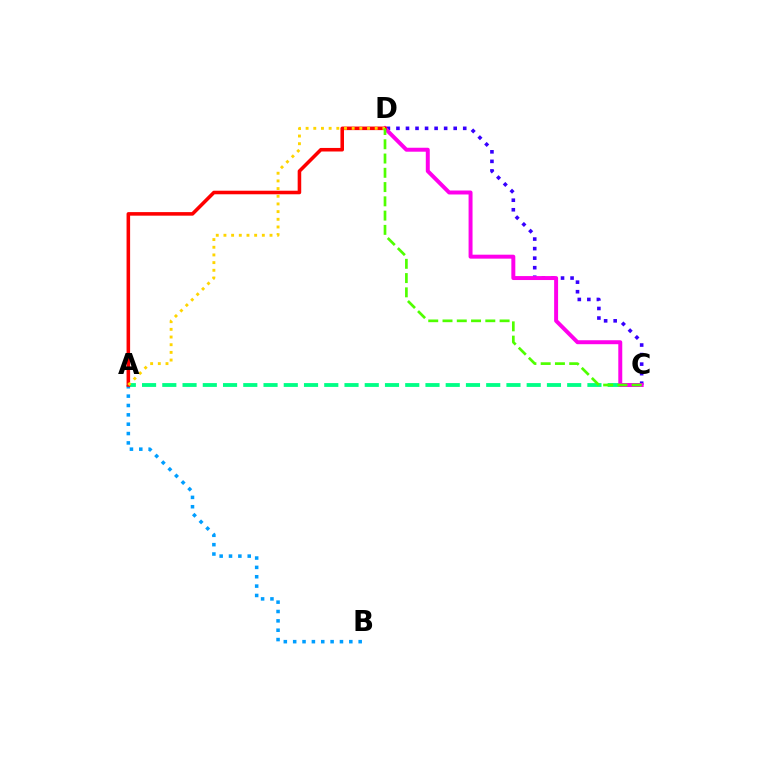{('C', 'D'): [{'color': '#3700ff', 'line_style': 'dotted', 'thickness': 2.59}, {'color': '#ff00ed', 'line_style': 'solid', 'thickness': 2.85}, {'color': '#4fff00', 'line_style': 'dashed', 'thickness': 1.94}], ('A', 'C'): [{'color': '#00ff86', 'line_style': 'dashed', 'thickness': 2.75}], ('A', 'B'): [{'color': '#009eff', 'line_style': 'dotted', 'thickness': 2.54}], ('A', 'D'): [{'color': '#ff0000', 'line_style': 'solid', 'thickness': 2.56}, {'color': '#ffd500', 'line_style': 'dotted', 'thickness': 2.09}]}